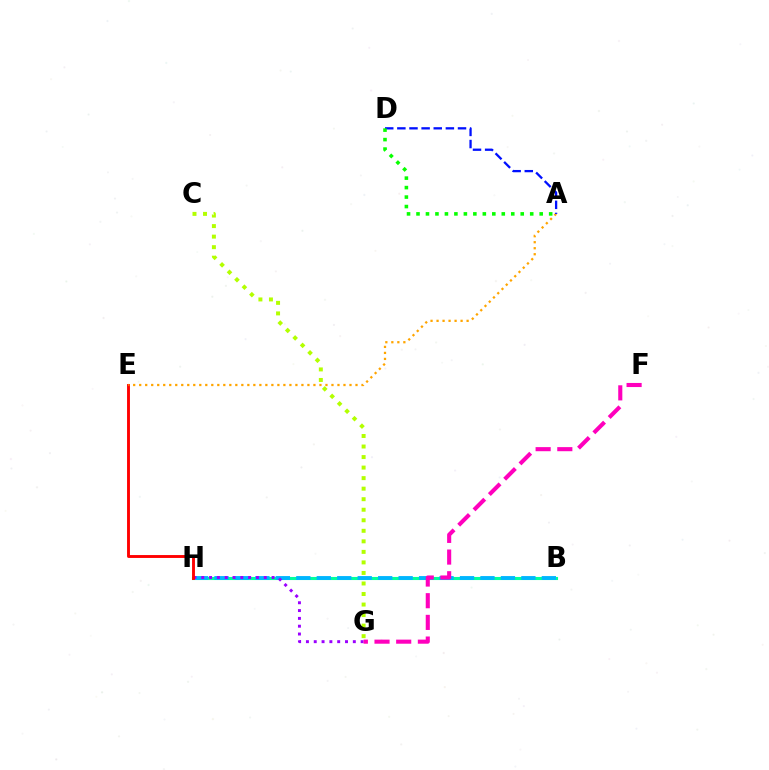{('B', 'H'): [{'color': '#00ff9d', 'line_style': 'solid', 'thickness': 2.23}, {'color': '#00b5ff', 'line_style': 'dashed', 'thickness': 2.78}], ('G', 'H'): [{'color': '#9b00ff', 'line_style': 'dotted', 'thickness': 2.12}], ('C', 'G'): [{'color': '#b3ff00', 'line_style': 'dotted', 'thickness': 2.86}], ('E', 'H'): [{'color': '#ff0000', 'line_style': 'solid', 'thickness': 2.08}], ('A', 'E'): [{'color': '#ffa500', 'line_style': 'dotted', 'thickness': 1.63}], ('F', 'G'): [{'color': '#ff00bd', 'line_style': 'dashed', 'thickness': 2.94}], ('A', 'D'): [{'color': '#0010ff', 'line_style': 'dashed', 'thickness': 1.65}, {'color': '#08ff00', 'line_style': 'dotted', 'thickness': 2.57}]}